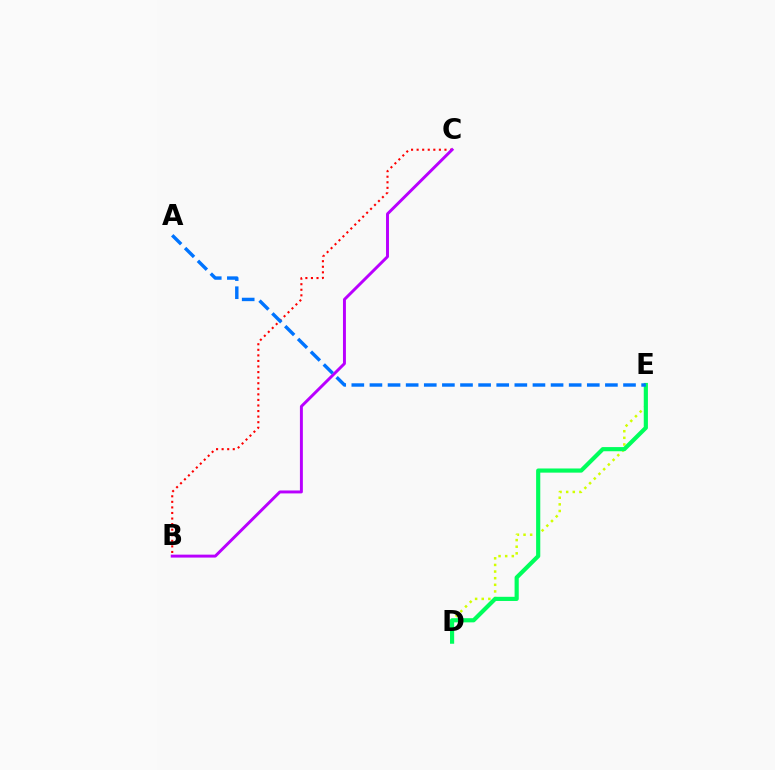{('D', 'E'): [{'color': '#d1ff00', 'line_style': 'dotted', 'thickness': 1.8}, {'color': '#00ff5c', 'line_style': 'solid', 'thickness': 2.99}], ('B', 'C'): [{'color': '#ff0000', 'line_style': 'dotted', 'thickness': 1.51}, {'color': '#b900ff', 'line_style': 'solid', 'thickness': 2.12}], ('A', 'E'): [{'color': '#0074ff', 'line_style': 'dashed', 'thickness': 2.46}]}